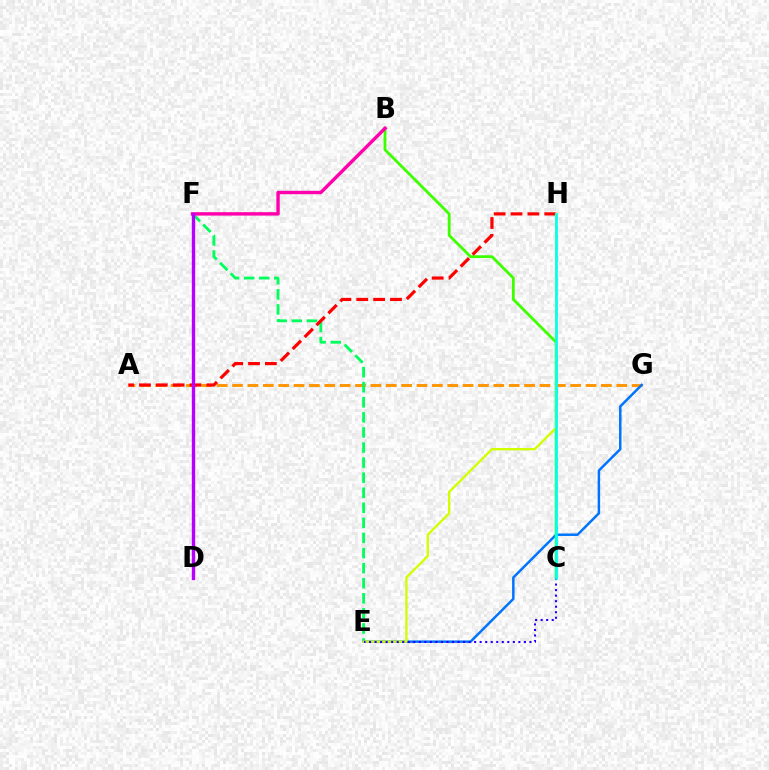{('A', 'G'): [{'color': '#ff9400', 'line_style': 'dashed', 'thickness': 2.09}], ('E', 'F'): [{'color': '#00ff5c', 'line_style': 'dashed', 'thickness': 2.05}], ('E', 'G'): [{'color': '#0074ff', 'line_style': 'solid', 'thickness': 1.79}], ('B', 'C'): [{'color': '#3dff00', 'line_style': 'solid', 'thickness': 2.02}], ('B', 'F'): [{'color': '#ff00ac', 'line_style': 'solid', 'thickness': 2.45}], ('A', 'H'): [{'color': '#ff0000', 'line_style': 'dashed', 'thickness': 2.29}], ('E', 'H'): [{'color': '#d1ff00', 'line_style': 'solid', 'thickness': 1.68}], ('D', 'F'): [{'color': '#b900ff', 'line_style': 'solid', 'thickness': 2.42}], ('C', 'E'): [{'color': '#2500ff', 'line_style': 'dotted', 'thickness': 1.5}], ('C', 'H'): [{'color': '#00fff6', 'line_style': 'solid', 'thickness': 1.93}]}